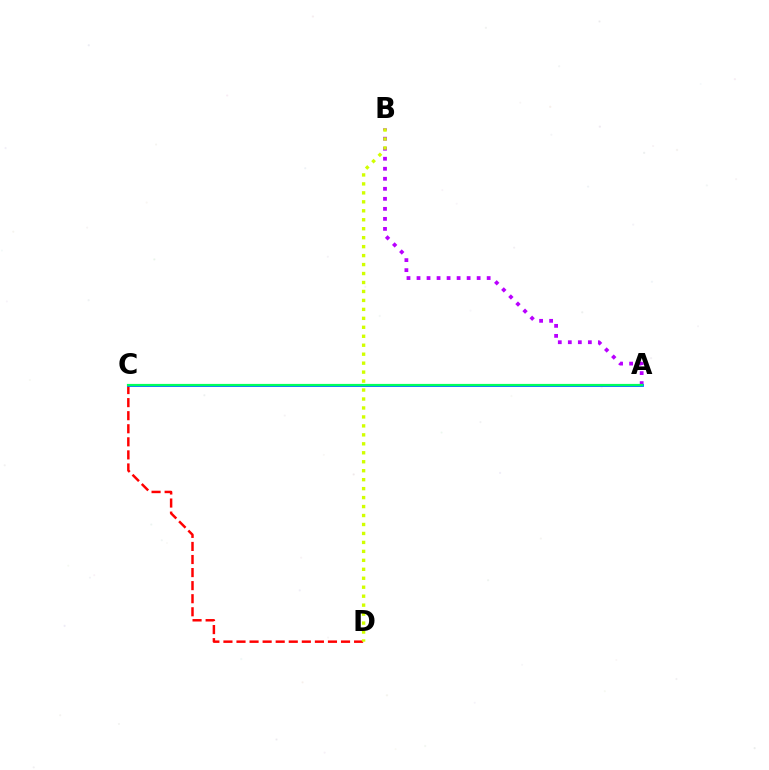{('C', 'D'): [{'color': '#ff0000', 'line_style': 'dashed', 'thickness': 1.78}], ('A', 'B'): [{'color': '#b900ff', 'line_style': 'dotted', 'thickness': 2.72}], ('B', 'D'): [{'color': '#d1ff00', 'line_style': 'dotted', 'thickness': 2.44}], ('A', 'C'): [{'color': '#0074ff', 'line_style': 'solid', 'thickness': 2.03}, {'color': '#00ff5c', 'line_style': 'solid', 'thickness': 1.57}]}